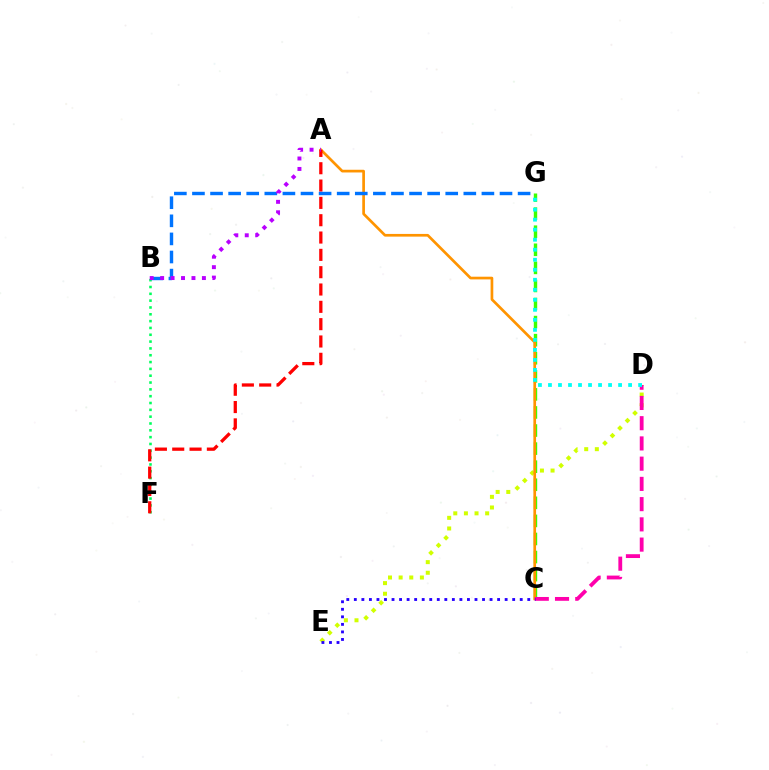{('C', 'G'): [{'color': '#3dff00', 'line_style': 'dashed', 'thickness': 2.46}], ('B', 'F'): [{'color': '#00ff5c', 'line_style': 'dotted', 'thickness': 1.85}], ('D', 'E'): [{'color': '#d1ff00', 'line_style': 'dotted', 'thickness': 2.89}], ('A', 'C'): [{'color': '#ff9400', 'line_style': 'solid', 'thickness': 1.94}], ('A', 'F'): [{'color': '#ff0000', 'line_style': 'dashed', 'thickness': 2.35}], ('B', 'G'): [{'color': '#0074ff', 'line_style': 'dashed', 'thickness': 2.46}], ('A', 'B'): [{'color': '#b900ff', 'line_style': 'dotted', 'thickness': 2.84}], ('C', 'D'): [{'color': '#ff00ac', 'line_style': 'dashed', 'thickness': 2.75}], ('C', 'E'): [{'color': '#2500ff', 'line_style': 'dotted', 'thickness': 2.05}], ('D', 'G'): [{'color': '#00fff6', 'line_style': 'dotted', 'thickness': 2.72}]}